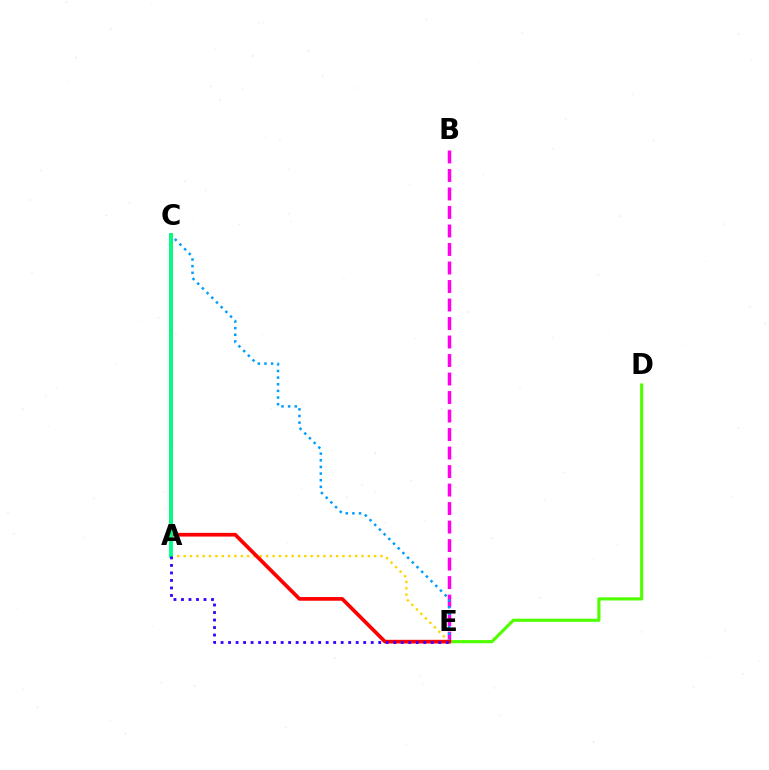{('D', 'E'): [{'color': '#4fff00', 'line_style': 'solid', 'thickness': 2.26}], ('B', 'E'): [{'color': '#ff00ed', 'line_style': 'dashed', 'thickness': 2.51}], ('C', 'E'): [{'color': '#009eff', 'line_style': 'dotted', 'thickness': 1.81}, {'color': '#ff0000', 'line_style': 'solid', 'thickness': 2.65}], ('A', 'E'): [{'color': '#ffd500', 'line_style': 'dotted', 'thickness': 1.73}, {'color': '#3700ff', 'line_style': 'dotted', 'thickness': 2.04}], ('A', 'C'): [{'color': '#00ff86', 'line_style': 'solid', 'thickness': 2.76}]}